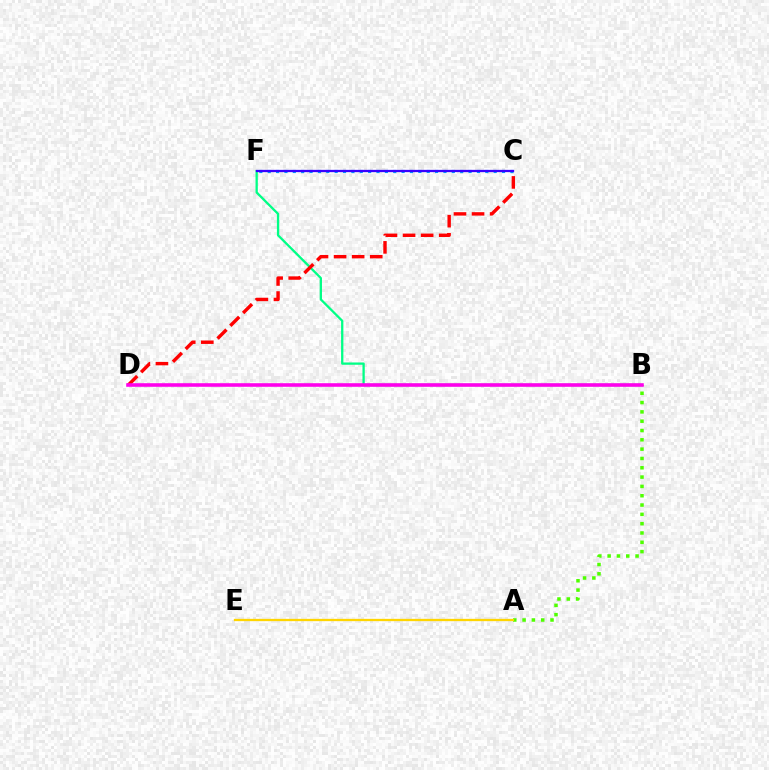{('A', 'B'): [{'color': '#4fff00', 'line_style': 'dotted', 'thickness': 2.53}], ('C', 'F'): [{'color': '#009eff', 'line_style': 'dotted', 'thickness': 2.27}, {'color': '#3700ff', 'line_style': 'solid', 'thickness': 1.64}], ('B', 'F'): [{'color': '#00ff86', 'line_style': 'solid', 'thickness': 1.65}], ('C', 'D'): [{'color': '#ff0000', 'line_style': 'dashed', 'thickness': 2.46}], ('B', 'D'): [{'color': '#ff00ed', 'line_style': 'solid', 'thickness': 2.57}], ('A', 'E'): [{'color': '#ffd500', 'line_style': 'solid', 'thickness': 1.66}]}